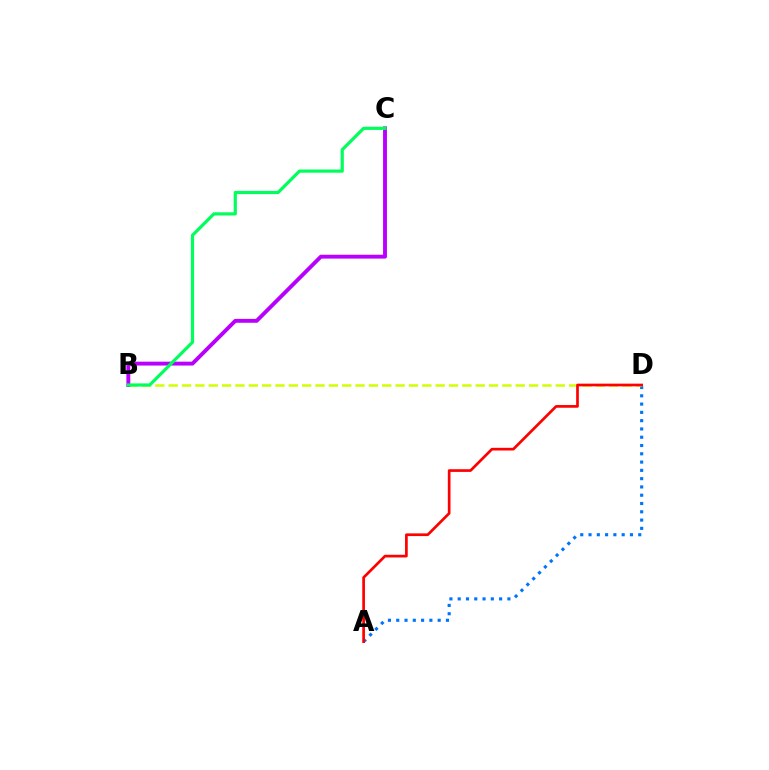{('A', 'D'): [{'color': '#0074ff', 'line_style': 'dotted', 'thickness': 2.25}, {'color': '#ff0000', 'line_style': 'solid', 'thickness': 1.94}], ('B', 'D'): [{'color': '#d1ff00', 'line_style': 'dashed', 'thickness': 1.81}], ('B', 'C'): [{'color': '#b900ff', 'line_style': 'solid', 'thickness': 2.8}, {'color': '#00ff5c', 'line_style': 'solid', 'thickness': 2.3}]}